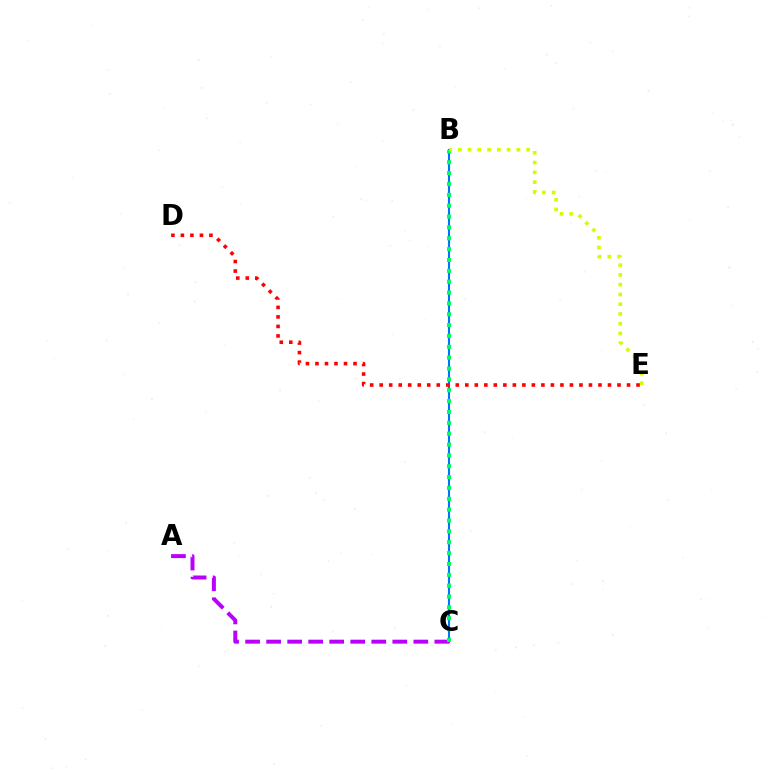{('B', 'C'): [{'color': '#0074ff', 'line_style': 'solid', 'thickness': 1.51}, {'color': '#00ff5c', 'line_style': 'dotted', 'thickness': 2.95}], ('A', 'C'): [{'color': '#b900ff', 'line_style': 'dashed', 'thickness': 2.86}], ('B', 'E'): [{'color': '#d1ff00', 'line_style': 'dotted', 'thickness': 2.65}], ('D', 'E'): [{'color': '#ff0000', 'line_style': 'dotted', 'thickness': 2.58}]}